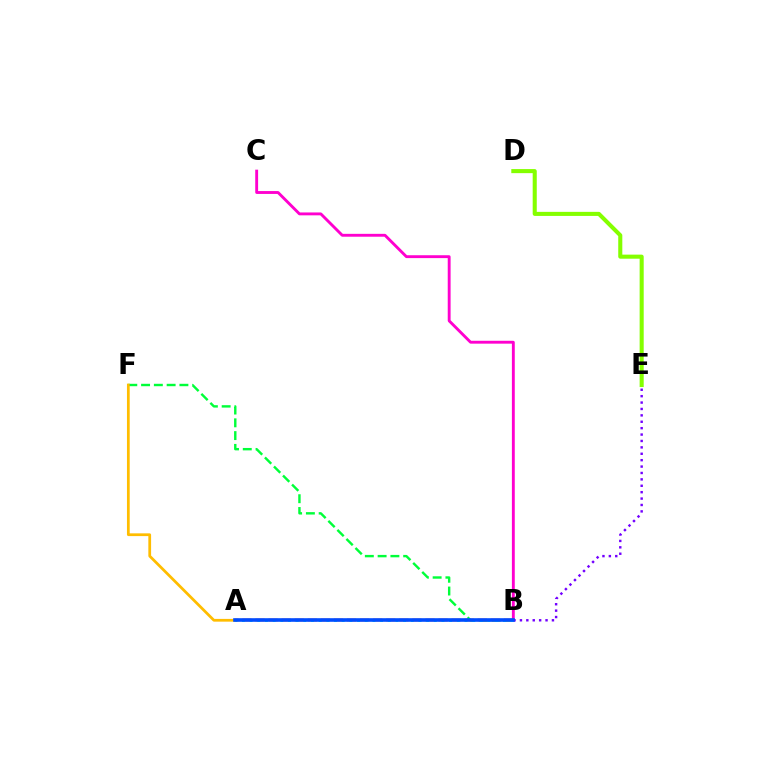{('A', 'B'): [{'color': '#ff0000', 'line_style': 'dashed', 'thickness': 1.78}, {'color': '#00fff6', 'line_style': 'dotted', 'thickness': 2.09}, {'color': '#004bff', 'line_style': 'solid', 'thickness': 2.6}], ('D', 'E'): [{'color': '#84ff00', 'line_style': 'solid', 'thickness': 2.93}], ('B', 'F'): [{'color': '#00ff39', 'line_style': 'dashed', 'thickness': 1.74}], ('A', 'F'): [{'color': '#ffbd00', 'line_style': 'solid', 'thickness': 1.98}], ('B', 'C'): [{'color': '#ff00cf', 'line_style': 'solid', 'thickness': 2.07}], ('B', 'E'): [{'color': '#7200ff', 'line_style': 'dotted', 'thickness': 1.74}]}